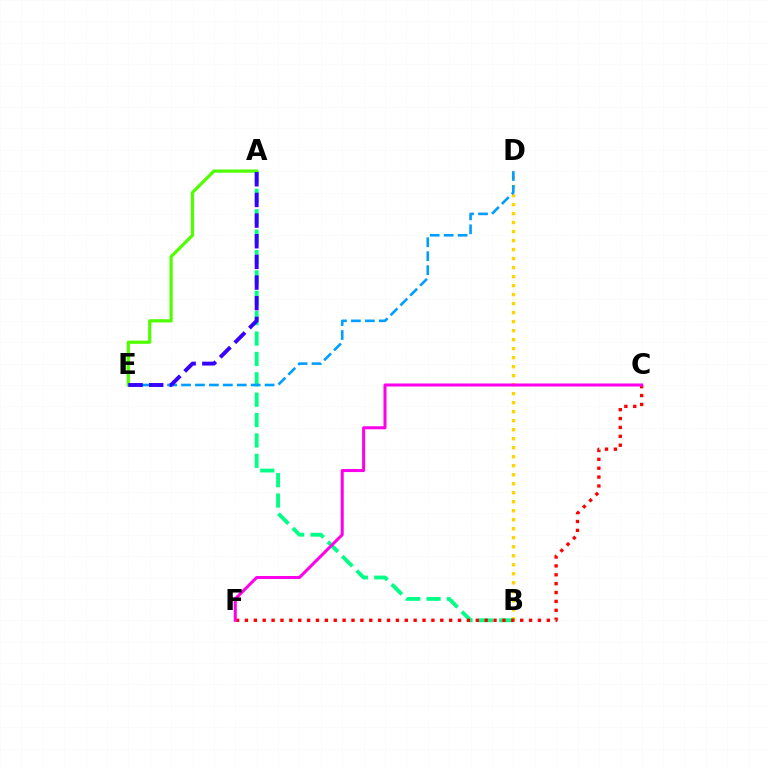{('B', 'D'): [{'color': '#ffd500', 'line_style': 'dotted', 'thickness': 2.45}], ('A', 'B'): [{'color': '#00ff86', 'line_style': 'dashed', 'thickness': 2.77}], ('C', 'F'): [{'color': '#ff0000', 'line_style': 'dotted', 'thickness': 2.41}, {'color': '#ff00ed', 'line_style': 'solid', 'thickness': 2.18}], ('A', 'E'): [{'color': '#4fff00', 'line_style': 'solid', 'thickness': 2.32}, {'color': '#3700ff', 'line_style': 'dashed', 'thickness': 2.81}], ('D', 'E'): [{'color': '#009eff', 'line_style': 'dashed', 'thickness': 1.89}]}